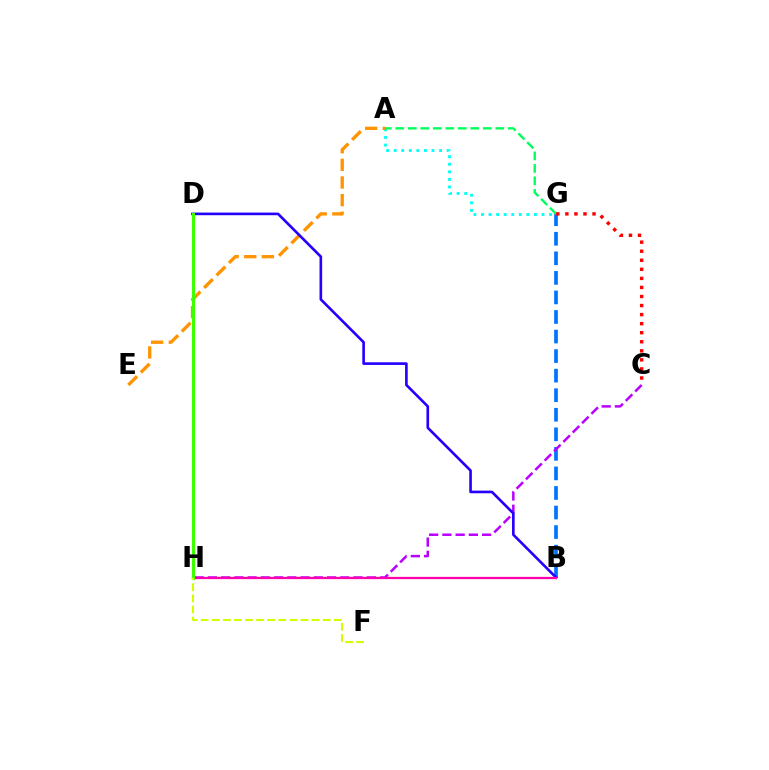{('B', 'G'): [{'color': '#0074ff', 'line_style': 'dashed', 'thickness': 2.66}], ('C', 'H'): [{'color': '#b900ff', 'line_style': 'dashed', 'thickness': 1.8}], ('A', 'G'): [{'color': '#00fff6', 'line_style': 'dotted', 'thickness': 2.06}, {'color': '#00ff5c', 'line_style': 'dashed', 'thickness': 1.7}], ('A', 'E'): [{'color': '#ff9400', 'line_style': 'dashed', 'thickness': 2.4}], ('B', 'D'): [{'color': '#2500ff', 'line_style': 'solid', 'thickness': 1.9}], ('B', 'H'): [{'color': '#ff00ac', 'line_style': 'solid', 'thickness': 1.63}], ('D', 'H'): [{'color': '#3dff00', 'line_style': 'solid', 'thickness': 2.21}], ('F', 'H'): [{'color': '#d1ff00', 'line_style': 'dashed', 'thickness': 1.51}], ('C', 'G'): [{'color': '#ff0000', 'line_style': 'dotted', 'thickness': 2.46}]}